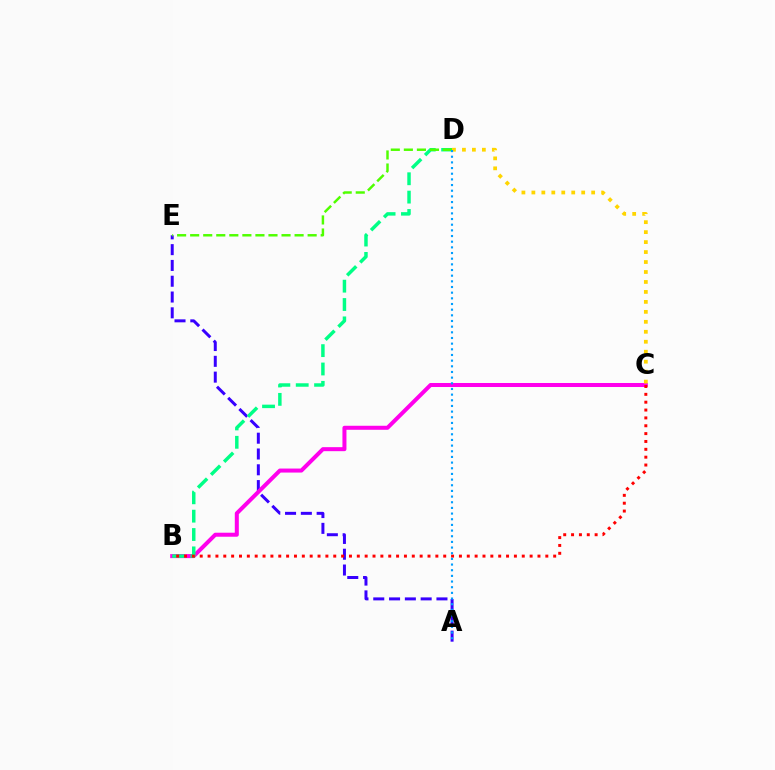{('A', 'E'): [{'color': '#3700ff', 'line_style': 'dashed', 'thickness': 2.15}], ('B', 'C'): [{'color': '#ff00ed', 'line_style': 'solid', 'thickness': 2.89}, {'color': '#ff0000', 'line_style': 'dotted', 'thickness': 2.13}], ('B', 'D'): [{'color': '#00ff86', 'line_style': 'dashed', 'thickness': 2.49}], ('C', 'D'): [{'color': '#ffd500', 'line_style': 'dotted', 'thickness': 2.71}], ('D', 'E'): [{'color': '#4fff00', 'line_style': 'dashed', 'thickness': 1.77}], ('A', 'D'): [{'color': '#009eff', 'line_style': 'dotted', 'thickness': 1.54}]}